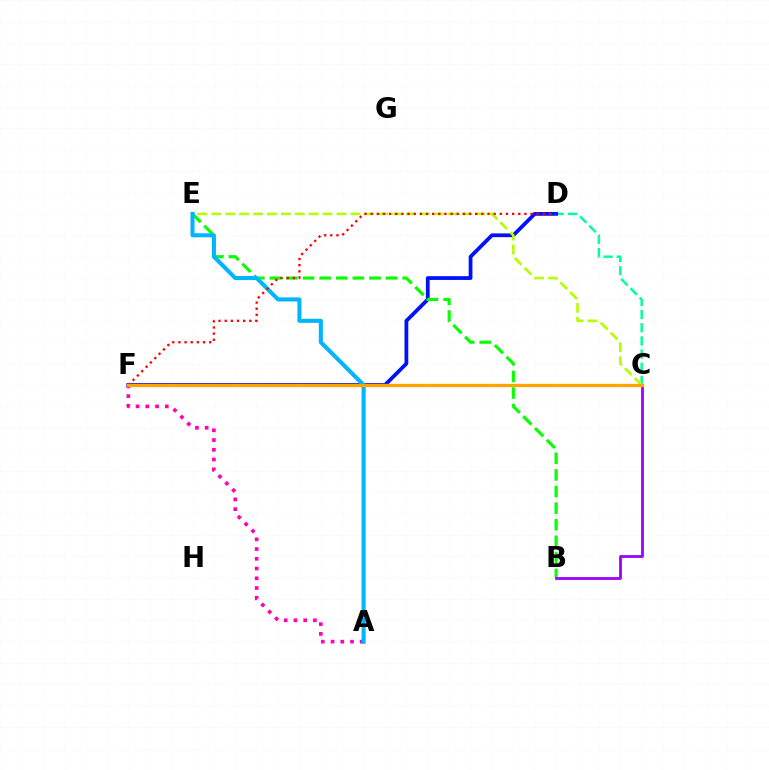{('A', 'F'): [{'color': '#ff00bd', 'line_style': 'dotted', 'thickness': 2.65}], ('C', 'D'): [{'color': '#00ff9d', 'line_style': 'dashed', 'thickness': 1.79}], ('D', 'F'): [{'color': '#0010ff', 'line_style': 'solid', 'thickness': 2.72}, {'color': '#ff0000', 'line_style': 'dotted', 'thickness': 1.67}], ('B', 'E'): [{'color': '#08ff00', 'line_style': 'dashed', 'thickness': 2.25}], ('C', 'E'): [{'color': '#b3ff00', 'line_style': 'dashed', 'thickness': 1.89}], ('A', 'E'): [{'color': '#00b5ff', 'line_style': 'solid', 'thickness': 2.93}], ('B', 'C'): [{'color': '#9b00ff', 'line_style': 'solid', 'thickness': 2.0}], ('C', 'F'): [{'color': '#ffa500', 'line_style': 'solid', 'thickness': 2.38}]}